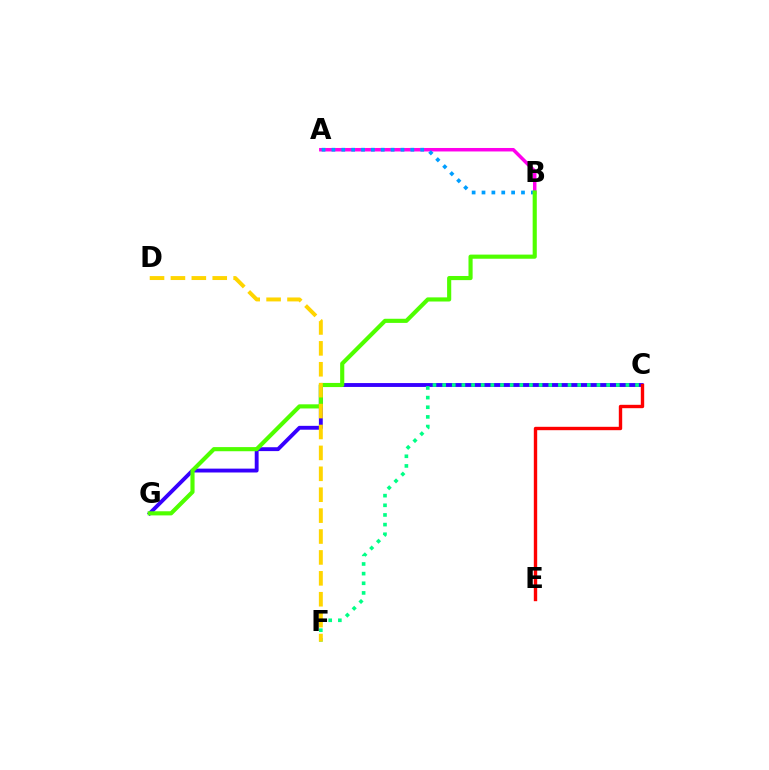{('C', 'G'): [{'color': '#3700ff', 'line_style': 'solid', 'thickness': 2.78}], ('A', 'B'): [{'color': '#ff00ed', 'line_style': 'solid', 'thickness': 2.51}, {'color': '#009eff', 'line_style': 'dotted', 'thickness': 2.68}], ('C', 'E'): [{'color': '#ff0000', 'line_style': 'solid', 'thickness': 2.44}], ('B', 'G'): [{'color': '#4fff00', 'line_style': 'solid', 'thickness': 2.98}], ('C', 'F'): [{'color': '#00ff86', 'line_style': 'dotted', 'thickness': 2.62}], ('D', 'F'): [{'color': '#ffd500', 'line_style': 'dashed', 'thickness': 2.84}]}